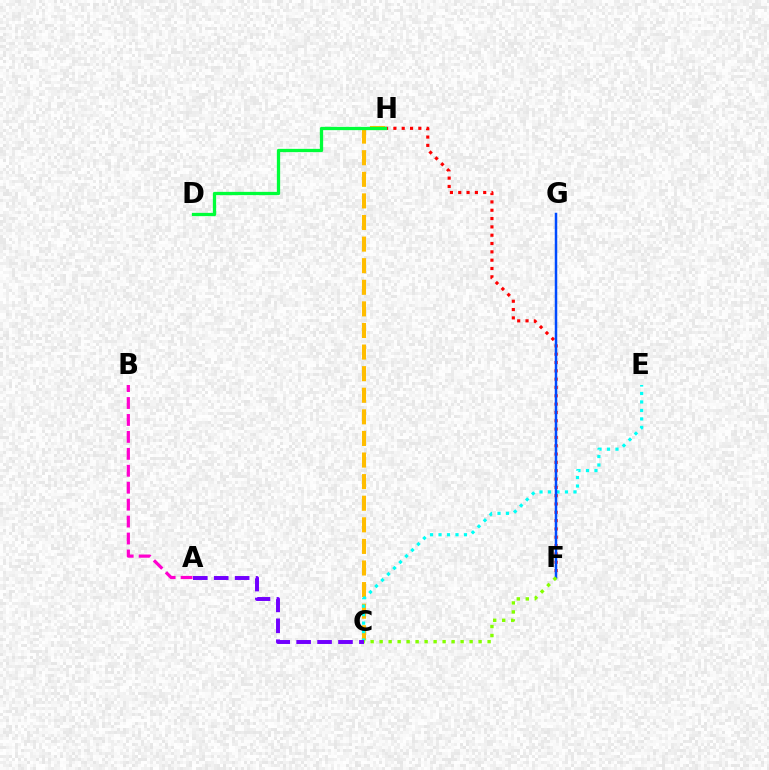{('C', 'H'): [{'color': '#ffbd00', 'line_style': 'dashed', 'thickness': 2.93}], ('C', 'E'): [{'color': '#00fff6', 'line_style': 'dotted', 'thickness': 2.3}], ('F', 'H'): [{'color': '#ff0000', 'line_style': 'dotted', 'thickness': 2.26}], ('D', 'H'): [{'color': '#00ff39', 'line_style': 'solid', 'thickness': 2.36}], ('F', 'G'): [{'color': '#004bff', 'line_style': 'solid', 'thickness': 1.79}], ('C', 'F'): [{'color': '#84ff00', 'line_style': 'dotted', 'thickness': 2.44}], ('A', 'B'): [{'color': '#ff00cf', 'line_style': 'dashed', 'thickness': 2.3}], ('A', 'C'): [{'color': '#7200ff', 'line_style': 'dashed', 'thickness': 2.84}]}